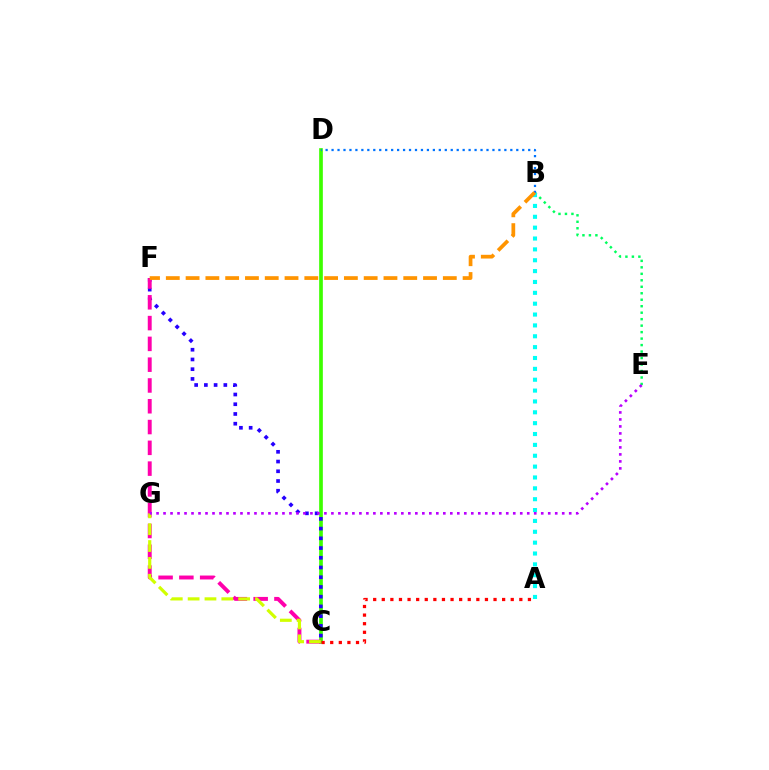{('B', 'E'): [{'color': '#00ff5c', 'line_style': 'dotted', 'thickness': 1.76}], ('A', 'B'): [{'color': '#00fff6', 'line_style': 'dotted', 'thickness': 2.95}], ('C', 'D'): [{'color': '#3dff00', 'line_style': 'solid', 'thickness': 2.65}], ('A', 'C'): [{'color': '#ff0000', 'line_style': 'dotted', 'thickness': 2.34}], ('C', 'F'): [{'color': '#2500ff', 'line_style': 'dotted', 'thickness': 2.64}, {'color': '#ff00ac', 'line_style': 'dashed', 'thickness': 2.82}], ('C', 'G'): [{'color': '#d1ff00', 'line_style': 'dashed', 'thickness': 2.29}], ('B', 'D'): [{'color': '#0074ff', 'line_style': 'dotted', 'thickness': 1.62}], ('B', 'F'): [{'color': '#ff9400', 'line_style': 'dashed', 'thickness': 2.69}], ('E', 'G'): [{'color': '#b900ff', 'line_style': 'dotted', 'thickness': 1.9}]}